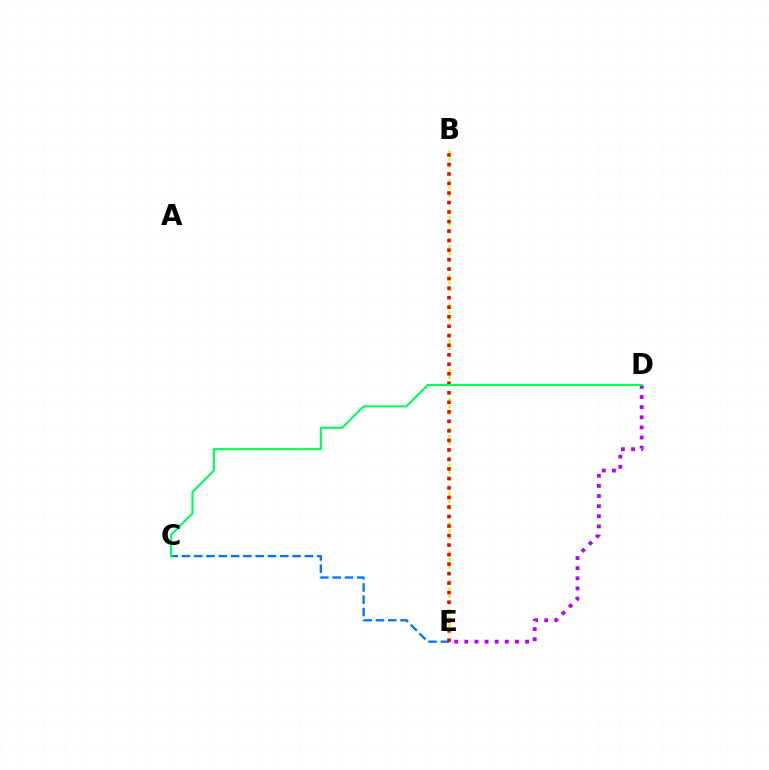{('C', 'E'): [{'color': '#0074ff', 'line_style': 'dashed', 'thickness': 1.67}], ('B', 'E'): [{'color': '#d1ff00', 'line_style': 'dotted', 'thickness': 1.98}, {'color': '#ff0000', 'line_style': 'dotted', 'thickness': 2.59}], ('D', 'E'): [{'color': '#b900ff', 'line_style': 'dotted', 'thickness': 2.75}], ('C', 'D'): [{'color': '#00ff5c', 'line_style': 'solid', 'thickness': 1.53}]}